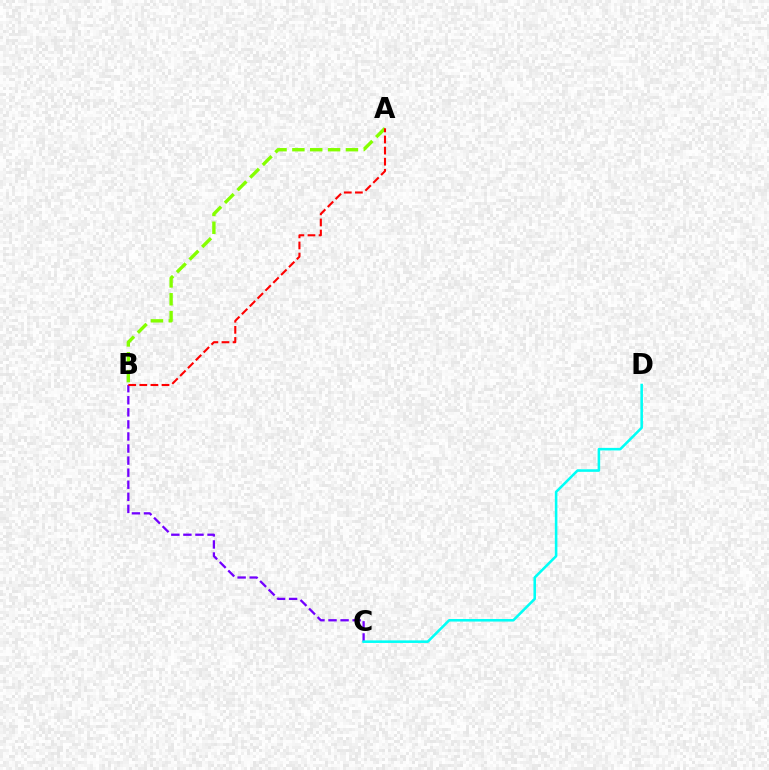{('B', 'C'): [{'color': '#7200ff', 'line_style': 'dashed', 'thickness': 1.64}], ('C', 'D'): [{'color': '#00fff6', 'line_style': 'solid', 'thickness': 1.84}], ('A', 'B'): [{'color': '#84ff00', 'line_style': 'dashed', 'thickness': 2.42}, {'color': '#ff0000', 'line_style': 'dashed', 'thickness': 1.51}]}